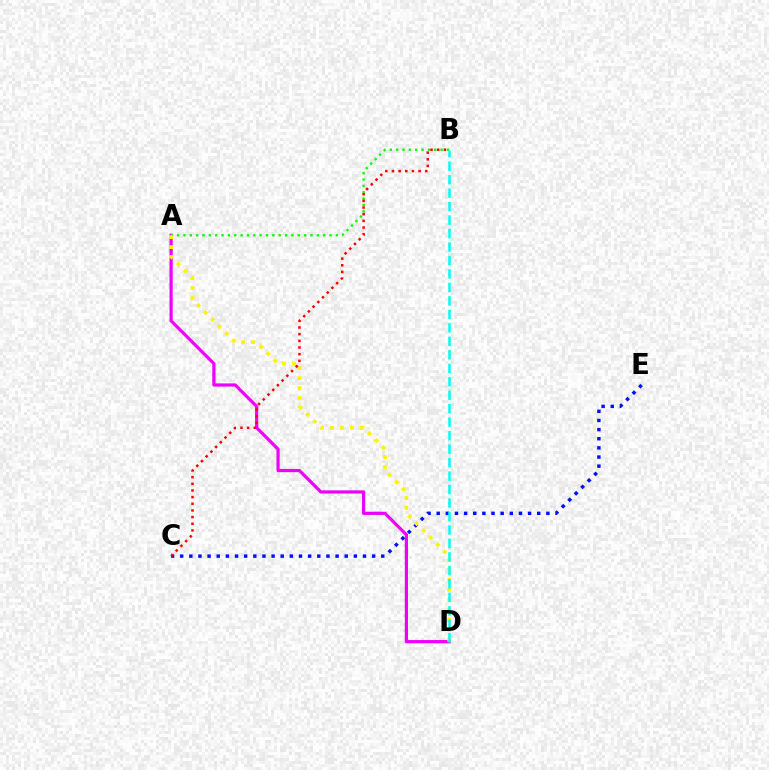{('A', 'D'): [{'color': '#ee00ff', 'line_style': 'solid', 'thickness': 2.31}, {'color': '#fcf500', 'line_style': 'dotted', 'thickness': 2.71}], ('C', 'E'): [{'color': '#0010ff', 'line_style': 'dotted', 'thickness': 2.48}], ('A', 'B'): [{'color': '#08ff00', 'line_style': 'dotted', 'thickness': 1.73}], ('B', 'C'): [{'color': '#ff0000', 'line_style': 'dotted', 'thickness': 1.81}], ('B', 'D'): [{'color': '#00fff6', 'line_style': 'dashed', 'thickness': 1.83}]}